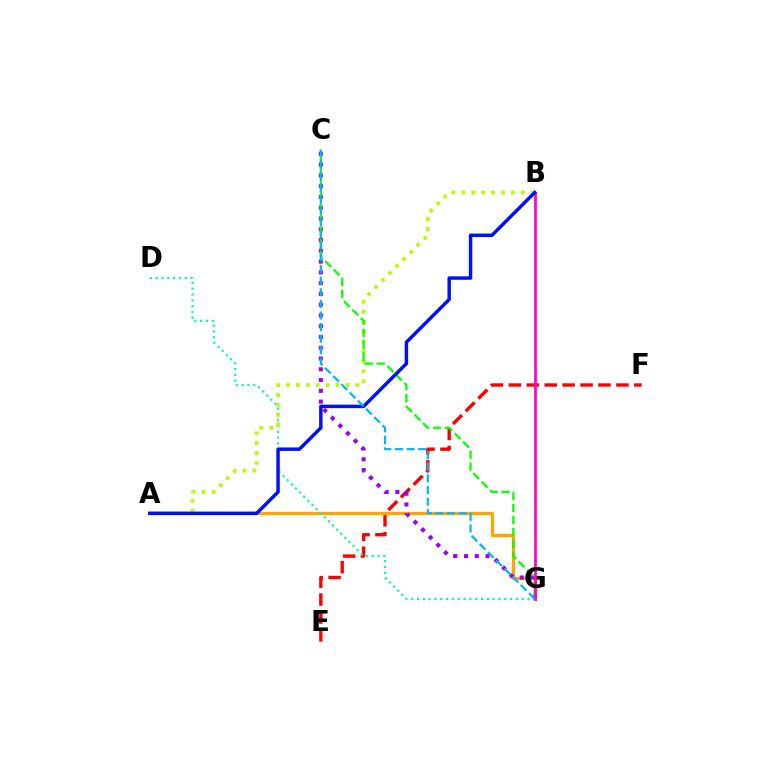{('E', 'F'): [{'color': '#ff0000', 'line_style': 'dashed', 'thickness': 2.43}], ('A', 'G'): [{'color': '#ffa500', 'line_style': 'solid', 'thickness': 2.36}], ('D', 'G'): [{'color': '#00ff9d', 'line_style': 'dotted', 'thickness': 1.58}], ('C', 'G'): [{'color': '#9b00ff', 'line_style': 'dotted', 'thickness': 2.93}, {'color': '#08ff00', 'line_style': 'dashed', 'thickness': 1.62}, {'color': '#00b5ff', 'line_style': 'dashed', 'thickness': 1.58}], ('A', 'B'): [{'color': '#b3ff00', 'line_style': 'dotted', 'thickness': 2.7}, {'color': '#0010ff', 'line_style': 'solid', 'thickness': 2.49}], ('B', 'G'): [{'color': '#ff00bd', 'line_style': 'solid', 'thickness': 1.95}]}